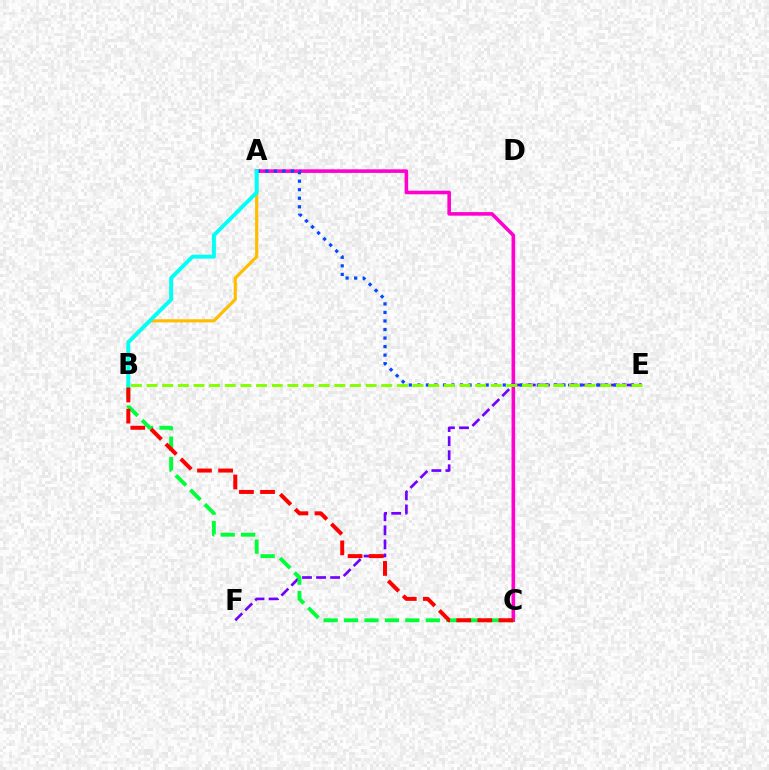{('A', 'B'): [{'color': '#ffbd00', 'line_style': 'solid', 'thickness': 2.27}, {'color': '#00fff6', 'line_style': 'solid', 'thickness': 2.83}], ('E', 'F'): [{'color': '#7200ff', 'line_style': 'dashed', 'thickness': 1.91}], ('A', 'C'): [{'color': '#ff00cf', 'line_style': 'solid', 'thickness': 2.58}], ('B', 'C'): [{'color': '#00ff39', 'line_style': 'dashed', 'thickness': 2.78}, {'color': '#ff0000', 'line_style': 'dashed', 'thickness': 2.87}], ('A', 'E'): [{'color': '#004bff', 'line_style': 'dotted', 'thickness': 2.32}], ('B', 'E'): [{'color': '#84ff00', 'line_style': 'dashed', 'thickness': 2.13}]}